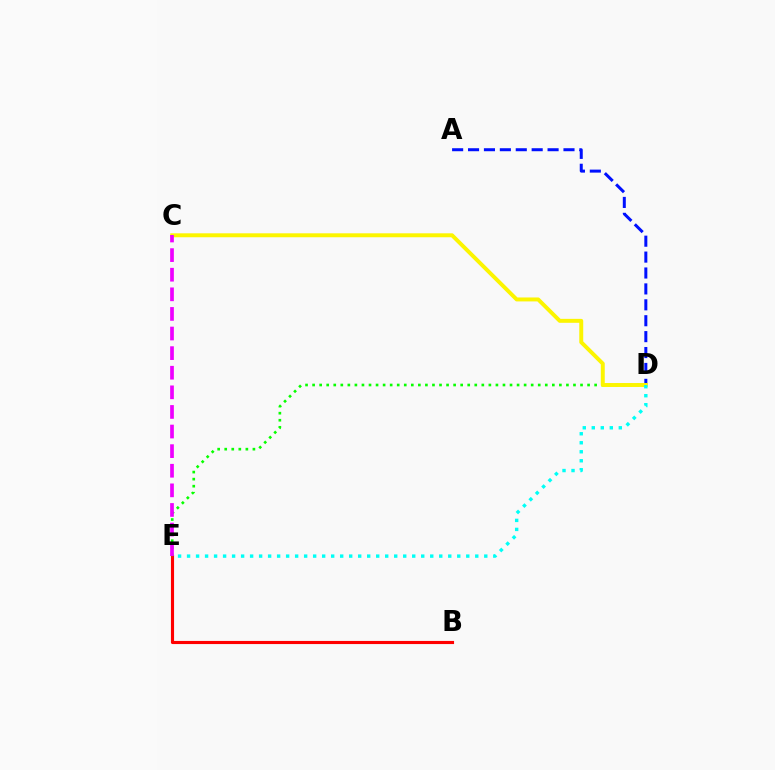{('B', 'E'): [{'color': '#ff0000', 'line_style': 'solid', 'thickness': 2.25}], ('D', 'E'): [{'color': '#08ff00', 'line_style': 'dotted', 'thickness': 1.92}, {'color': '#00fff6', 'line_style': 'dotted', 'thickness': 2.45}], ('A', 'D'): [{'color': '#0010ff', 'line_style': 'dashed', 'thickness': 2.16}], ('C', 'D'): [{'color': '#fcf500', 'line_style': 'solid', 'thickness': 2.84}], ('C', 'E'): [{'color': '#ee00ff', 'line_style': 'dashed', 'thickness': 2.66}]}